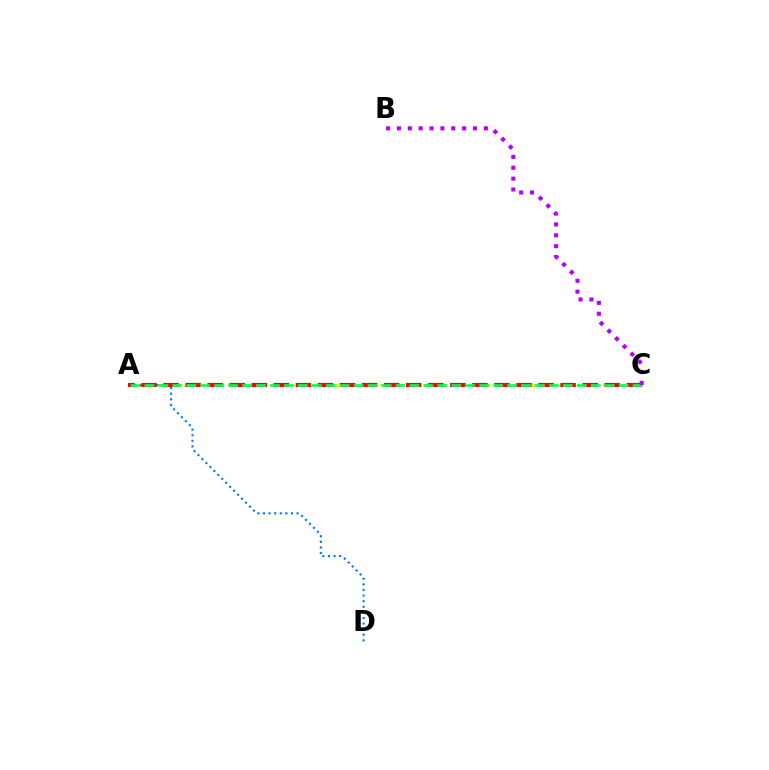{('A', 'C'): [{'color': '#d1ff00', 'line_style': 'dotted', 'thickness': 2.42}, {'color': '#ff0000', 'line_style': 'dashed', 'thickness': 3.0}, {'color': '#00ff5c', 'line_style': 'dashed', 'thickness': 1.89}], ('A', 'D'): [{'color': '#0074ff', 'line_style': 'dotted', 'thickness': 1.52}], ('B', 'C'): [{'color': '#b900ff', 'line_style': 'dotted', 'thickness': 2.95}]}